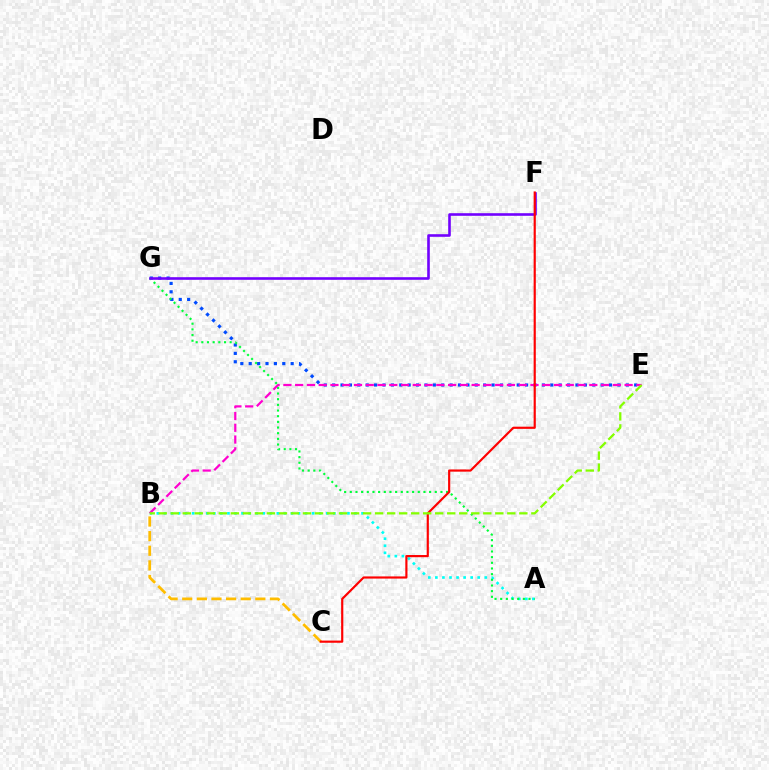{('E', 'G'): [{'color': '#004bff', 'line_style': 'dotted', 'thickness': 2.28}], ('A', 'B'): [{'color': '#00fff6', 'line_style': 'dotted', 'thickness': 1.92}], ('A', 'G'): [{'color': '#00ff39', 'line_style': 'dotted', 'thickness': 1.54}], ('F', 'G'): [{'color': '#7200ff', 'line_style': 'solid', 'thickness': 1.88}], ('B', 'C'): [{'color': '#ffbd00', 'line_style': 'dashed', 'thickness': 1.99}], ('B', 'E'): [{'color': '#ff00cf', 'line_style': 'dashed', 'thickness': 1.6}, {'color': '#84ff00', 'line_style': 'dashed', 'thickness': 1.63}], ('C', 'F'): [{'color': '#ff0000', 'line_style': 'solid', 'thickness': 1.56}]}